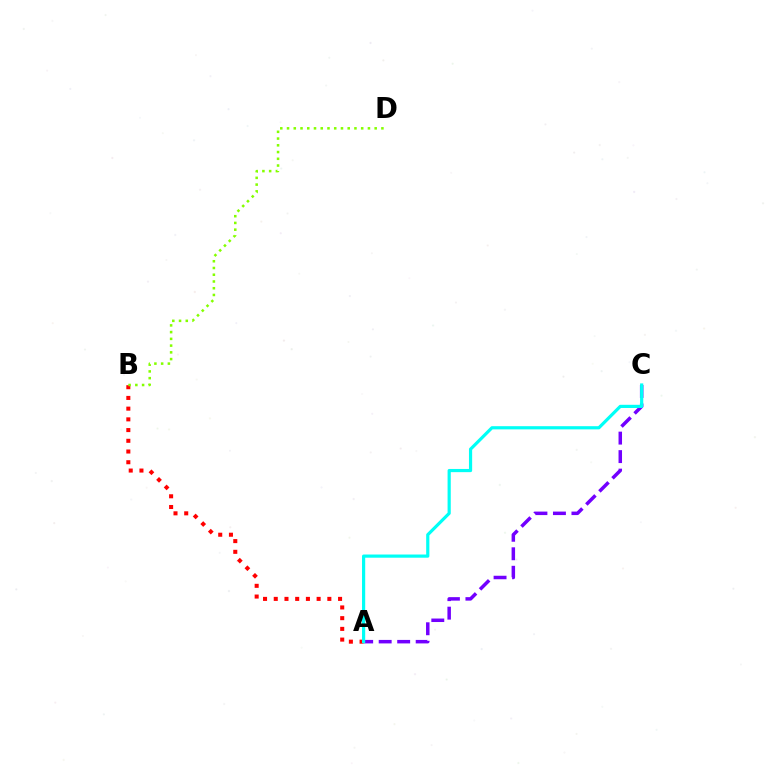{('A', 'C'): [{'color': '#7200ff', 'line_style': 'dashed', 'thickness': 2.51}, {'color': '#00fff6', 'line_style': 'solid', 'thickness': 2.29}], ('A', 'B'): [{'color': '#ff0000', 'line_style': 'dotted', 'thickness': 2.91}], ('B', 'D'): [{'color': '#84ff00', 'line_style': 'dotted', 'thickness': 1.83}]}